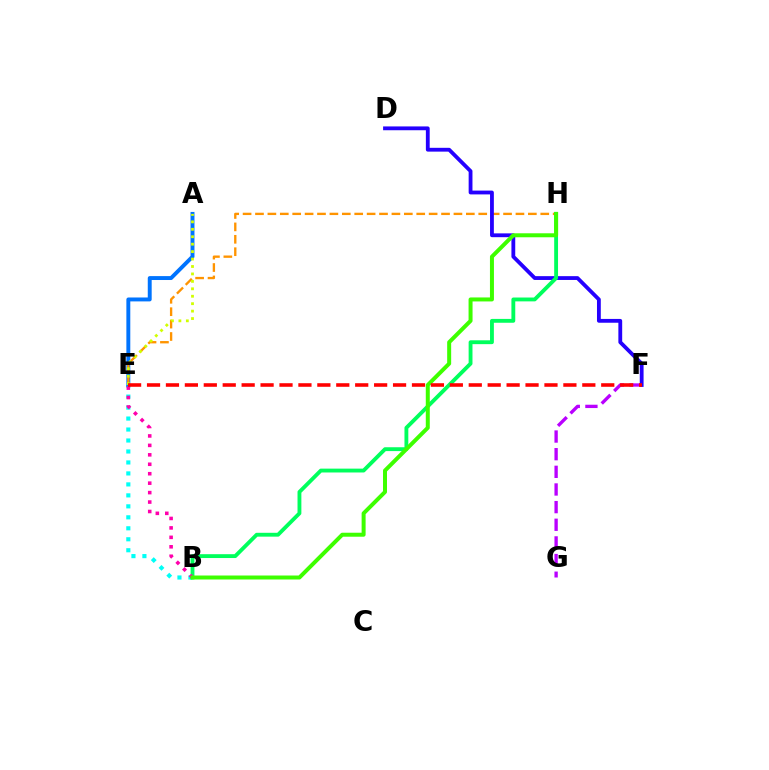{('F', 'G'): [{'color': '#b900ff', 'line_style': 'dashed', 'thickness': 2.4}], ('B', 'E'): [{'color': '#00fff6', 'line_style': 'dotted', 'thickness': 2.98}, {'color': '#ff00ac', 'line_style': 'dotted', 'thickness': 2.57}], ('A', 'E'): [{'color': '#0074ff', 'line_style': 'solid', 'thickness': 2.82}, {'color': '#d1ff00', 'line_style': 'dotted', 'thickness': 2.02}], ('E', 'H'): [{'color': '#ff9400', 'line_style': 'dashed', 'thickness': 1.68}], ('D', 'F'): [{'color': '#2500ff', 'line_style': 'solid', 'thickness': 2.75}], ('B', 'H'): [{'color': '#00ff5c', 'line_style': 'solid', 'thickness': 2.77}, {'color': '#3dff00', 'line_style': 'solid', 'thickness': 2.87}], ('E', 'F'): [{'color': '#ff0000', 'line_style': 'dashed', 'thickness': 2.57}]}